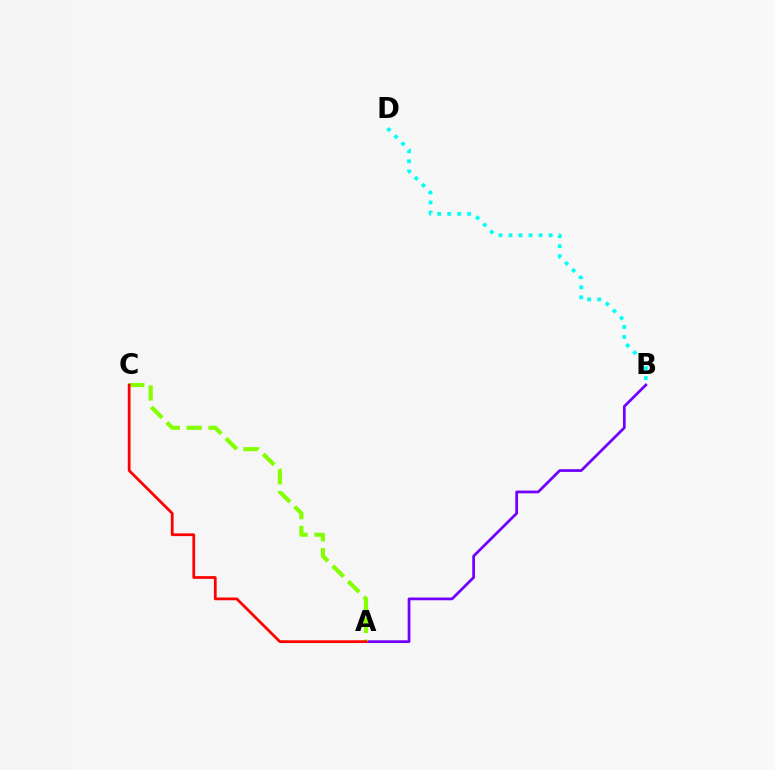{('B', 'D'): [{'color': '#00fff6', 'line_style': 'dotted', 'thickness': 2.72}], ('A', 'B'): [{'color': '#7200ff', 'line_style': 'solid', 'thickness': 1.97}], ('A', 'C'): [{'color': '#84ff00', 'line_style': 'dashed', 'thickness': 2.97}, {'color': '#ff0000', 'line_style': 'solid', 'thickness': 1.98}]}